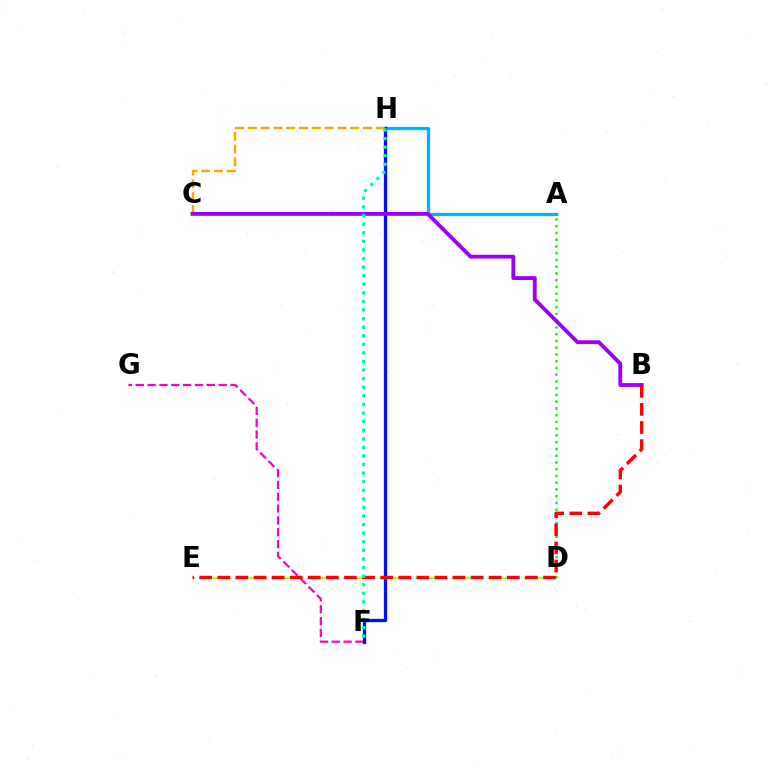{('F', 'G'): [{'color': '#ff00bd', 'line_style': 'dashed', 'thickness': 1.61}], ('A', 'H'): [{'color': '#00b5ff', 'line_style': 'solid', 'thickness': 2.38}], ('F', 'H'): [{'color': '#0010ff', 'line_style': 'solid', 'thickness': 2.38}, {'color': '#00ff9d', 'line_style': 'dotted', 'thickness': 2.33}], ('C', 'H'): [{'color': '#ffa500', 'line_style': 'dashed', 'thickness': 1.74}], ('D', 'E'): [{'color': '#b3ff00', 'line_style': 'dashed', 'thickness': 1.63}], ('A', 'D'): [{'color': '#08ff00', 'line_style': 'dotted', 'thickness': 1.83}], ('B', 'C'): [{'color': '#9b00ff', 'line_style': 'solid', 'thickness': 2.78}], ('B', 'E'): [{'color': '#ff0000', 'line_style': 'dashed', 'thickness': 2.46}]}